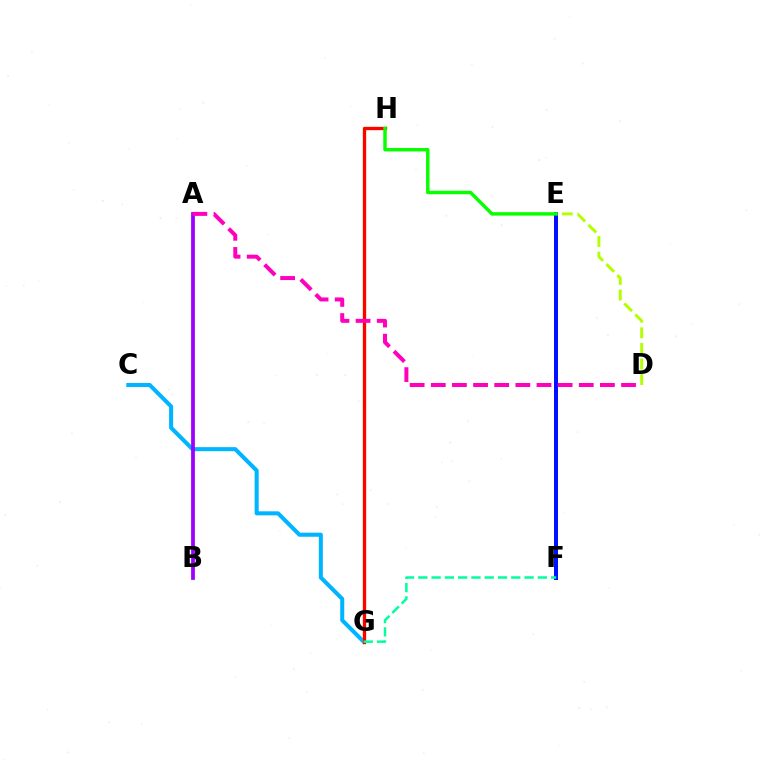{('C', 'G'): [{'color': '#00b5ff', 'line_style': 'solid', 'thickness': 2.92}], ('G', 'H'): [{'color': '#ffa500', 'line_style': 'solid', 'thickness': 2.38}, {'color': '#ff0000', 'line_style': 'solid', 'thickness': 2.28}], ('A', 'B'): [{'color': '#9b00ff', 'line_style': 'solid', 'thickness': 2.7}], ('E', 'F'): [{'color': '#0010ff', 'line_style': 'solid', 'thickness': 2.87}], ('D', 'E'): [{'color': '#b3ff00', 'line_style': 'dashed', 'thickness': 2.12}], ('E', 'H'): [{'color': '#08ff00', 'line_style': 'solid', 'thickness': 2.48}], ('A', 'D'): [{'color': '#ff00bd', 'line_style': 'dashed', 'thickness': 2.87}], ('F', 'G'): [{'color': '#00ff9d', 'line_style': 'dashed', 'thickness': 1.8}]}